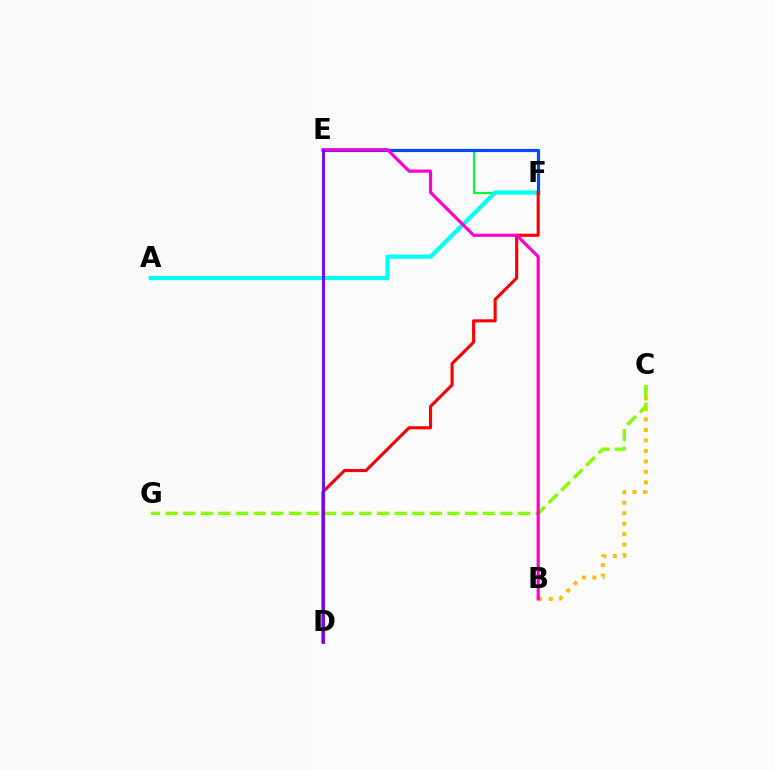{('E', 'F'): [{'color': '#00ff39', 'line_style': 'solid', 'thickness': 1.53}, {'color': '#004bff', 'line_style': 'solid', 'thickness': 2.28}], ('B', 'C'): [{'color': '#ffbd00', 'line_style': 'dotted', 'thickness': 2.85}], ('A', 'F'): [{'color': '#00fff6', 'line_style': 'solid', 'thickness': 2.98}], ('C', 'G'): [{'color': '#84ff00', 'line_style': 'dashed', 'thickness': 2.39}], ('D', 'F'): [{'color': '#ff0000', 'line_style': 'solid', 'thickness': 2.23}], ('B', 'E'): [{'color': '#ff00cf', 'line_style': 'solid', 'thickness': 2.29}], ('D', 'E'): [{'color': '#7200ff', 'line_style': 'solid', 'thickness': 2.03}]}